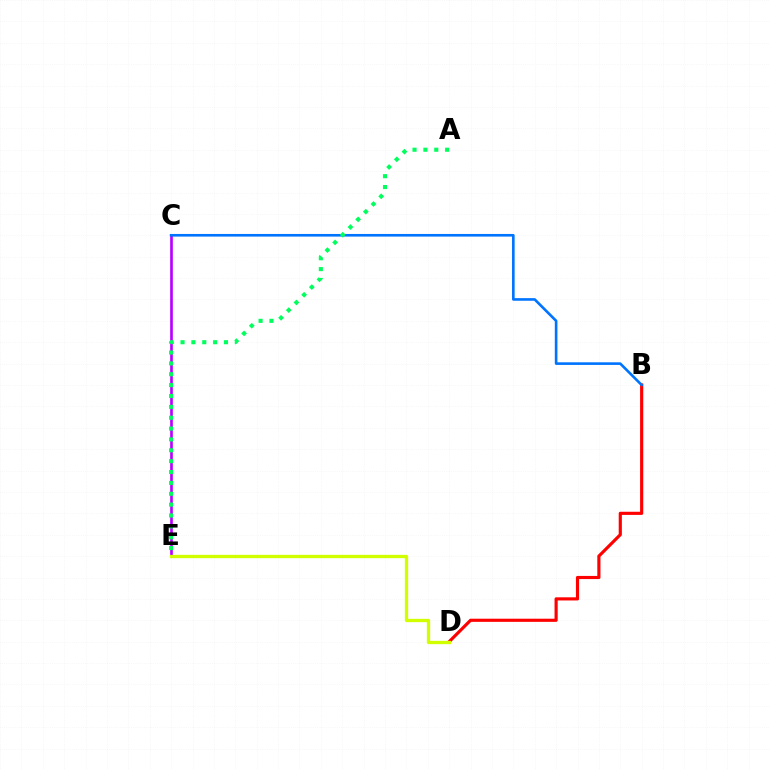{('C', 'E'): [{'color': '#b900ff', 'line_style': 'solid', 'thickness': 1.91}], ('B', 'D'): [{'color': '#ff0000', 'line_style': 'solid', 'thickness': 2.27}], ('B', 'C'): [{'color': '#0074ff', 'line_style': 'solid', 'thickness': 1.89}], ('A', 'E'): [{'color': '#00ff5c', 'line_style': 'dotted', 'thickness': 2.95}], ('D', 'E'): [{'color': '#d1ff00', 'line_style': 'solid', 'thickness': 2.39}]}